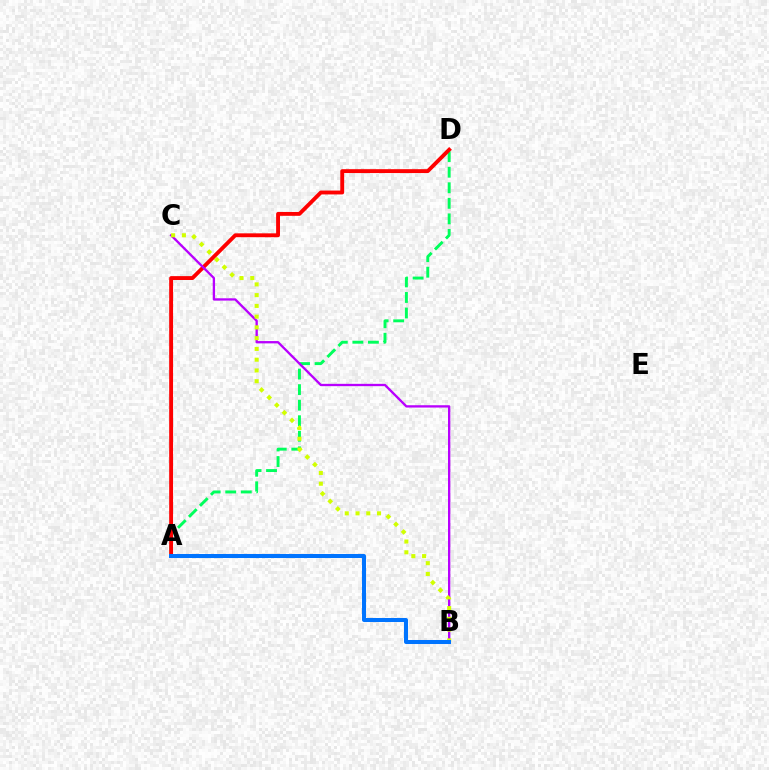{('A', 'D'): [{'color': '#00ff5c', 'line_style': 'dashed', 'thickness': 2.11}, {'color': '#ff0000', 'line_style': 'solid', 'thickness': 2.79}], ('B', 'C'): [{'color': '#b900ff', 'line_style': 'solid', 'thickness': 1.67}, {'color': '#d1ff00', 'line_style': 'dotted', 'thickness': 2.92}], ('A', 'B'): [{'color': '#0074ff', 'line_style': 'solid', 'thickness': 2.9}]}